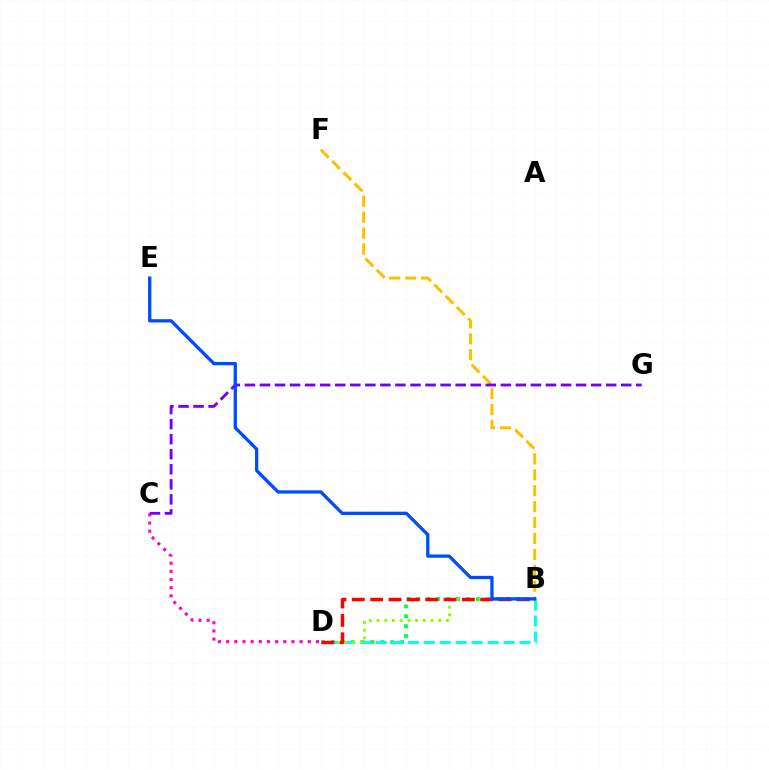{('C', 'D'): [{'color': '#ff00cf', 'line_style': 'dotted', 'thickness': 2.22}], ('B', 'F'): [{'color': '#ffbd00', 'line_style': 'dashed', 'thickness': 2.16}], ('B', 'D'): [{'color': '#00ff39', 'line_style': 'dotted', 'thickness': 2.69}, {'color': '#00fff6', 'line_style': 'dashed', 'thickness': 2.17}, {'color': '#84ff00', 'line_style': 'dotted', 'thickness': 2.09}, {'color': '#ff0000', 'line_style': 'dashed', 'thickness': 2.49}], ('C', 'G'): [{'color': '#7200ff', 'line_style': 'dashed', 'thickness': 2.04}], ('B', 'E'): [{'color': '#004bff', 'line_style': 'solid', 'thickness': 2.36}]}